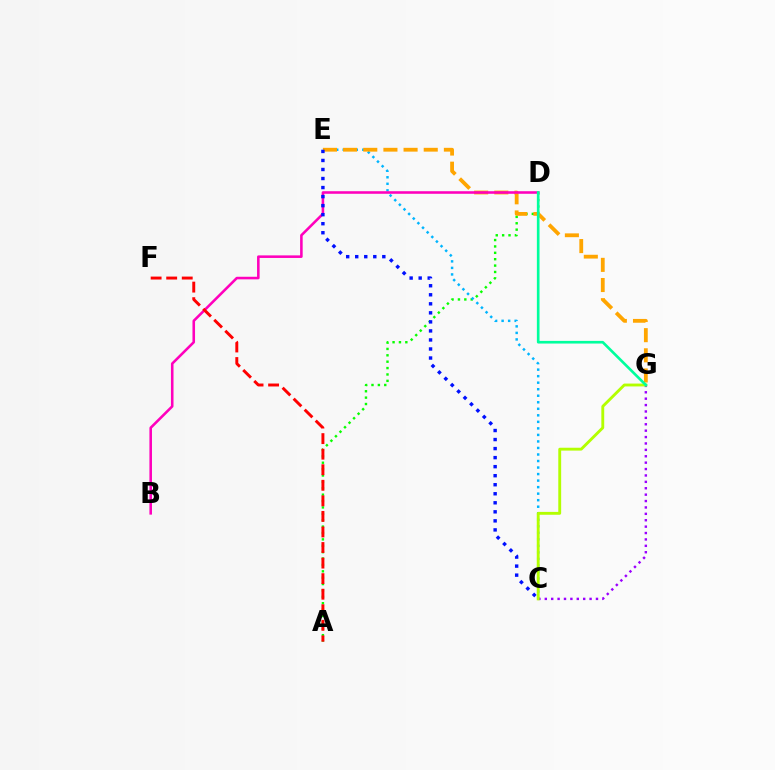{('A', 'D'): [{'color': '#08ff00', 'line_style': 'dotted', 'thickness': 1.74}], ('C', 'E'): [{'color': '#00b5ff', 'line_style': 'dotted', 'thickness': 1.77}, {'color': '#0010ff', 'line_style': 'dotted', 'thickness': 2.45}], ('E', 'G'): [{'color': '#ffa500', 'line_style': 'dashed', 'thickness': 2.74}], ('B', 'D'): [{'color': '#ff00bd', 'line_style': 'solid', 'thickness': 1.85}], ('C', 'G'): [{'color': '#9b00ff', 'line_style': 'dotted', 'thickness': 1.74}, {'color': '#b3ff00', 'line_style': 'solid', 'thickness': 2.06}], ('A', 'F'): [{'color': '#ff0000', 'line_style': 'dashed', 'thickness': 2.11}], ('D', 'G'): [{'color': '#00ff9d', 'line_style': 'solid', 'thickness': 1.91}]}